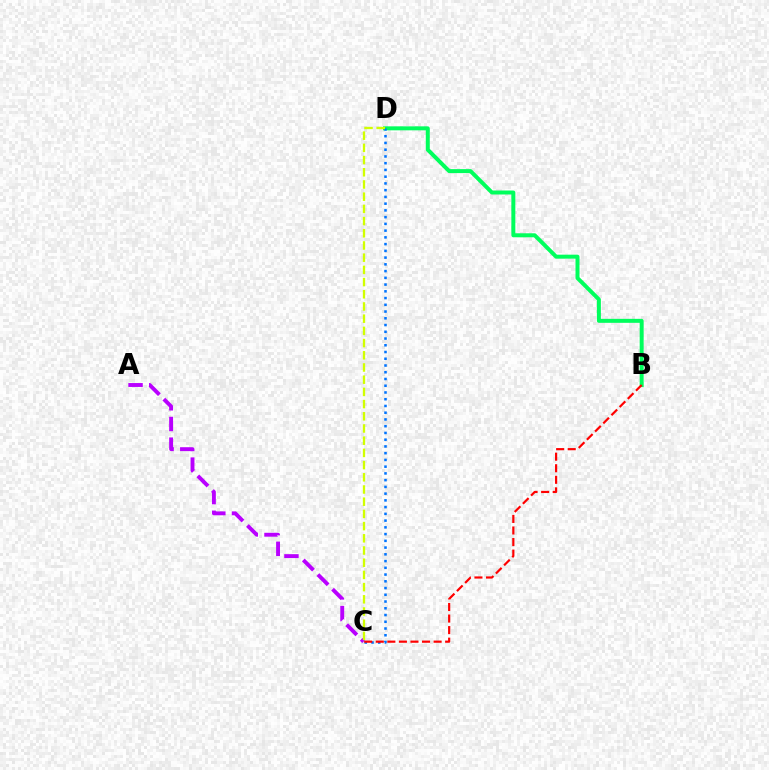{('B', 'D'): [{'color': '#00ff5c', 'line_style': 'solid', 'thickness': 2.87}], ('A', 'C'): [{'color': '#b900ff', 'line_style': 'dashed', 'thickness': 2.81}], ('C', 'D'): [{'color': '#0074ff', 'line_style': 'dotted', 'thickness': 1.83}, {'color': '#d1ff00', 'line_style': 'dashed', 'thickness': 1.66}], ('B', 'C'): [{'color': '#ff0000', 'line_style': 'dashed', 'thickness': 1.57}]}